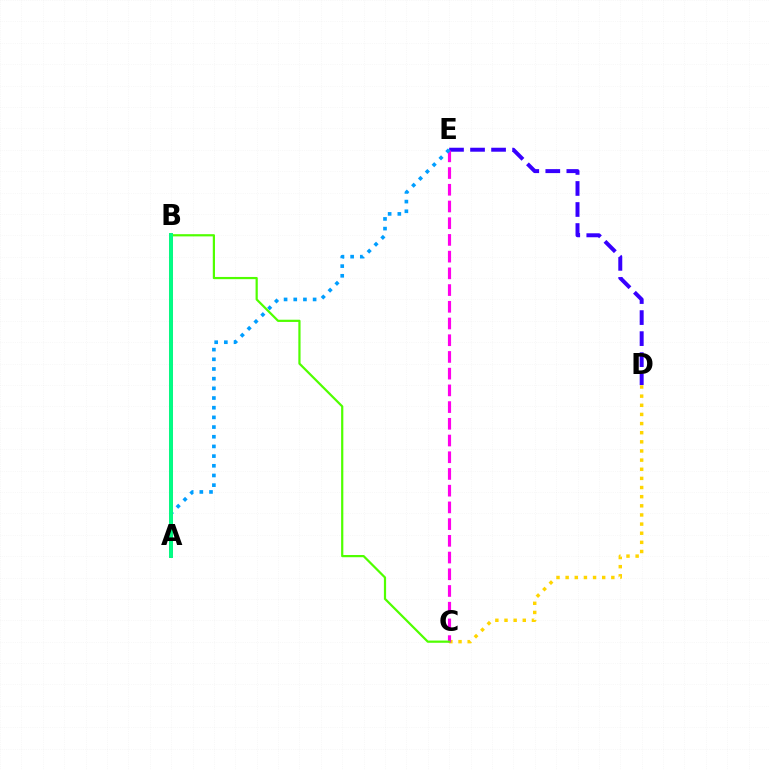{('C', 'D'): [{'color': '#ffd500', 'line_style': 'dotted', 'thickness': 2.48}], ('D', 'E'): [{'color': '#3700ff', 'line_style': 'dashed', 'thickness': 2.86}], ('C', 'E'): [{'color': '#ff00ed', 'line_style': 'dashed', 'thickness': 2.27}], ('A', 'E'): [{'color': '#009eff', 'line_style': 'dotted', 'thickness': 2.63}], ('A', 'B'): [{'color': '#ff0000', 'line_style': 'solid', 'thickness': 2.53}, {'color': '#00ff86', 'line_style': 'solid', 'thickness': 2.82}], ('B', 'C'): [{'color': '#4fff00', 'line_style': 'solid', 'thickness': 1.59}]}